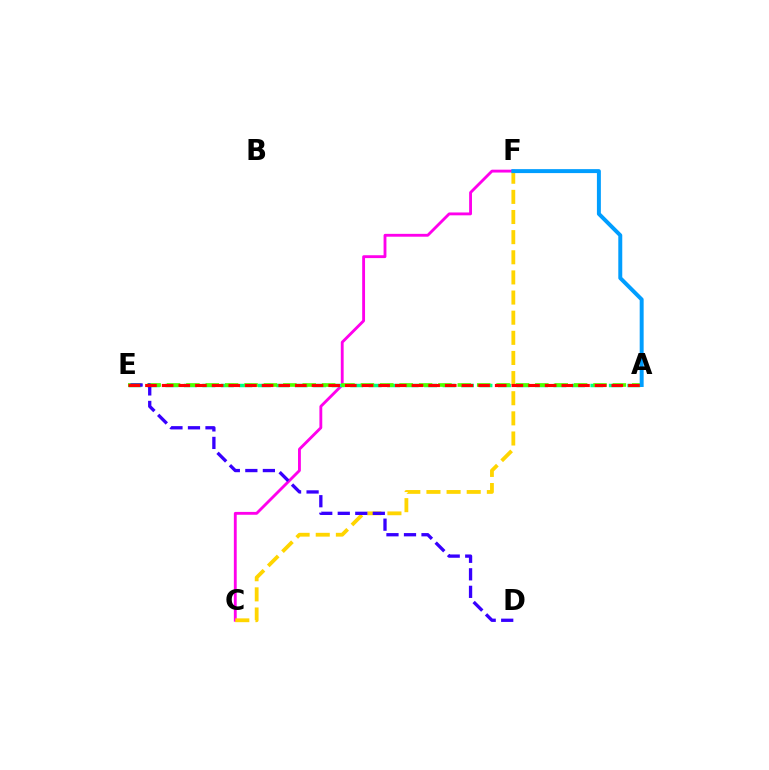{('C', 'F'): [{'color': '#ff00ed', 'line_style': 'solid', 'thickness': 2.06}, {'color': '#ffd500', 'line_style': 'dashed', 'thickness': 2.74}], ('A', 'E'): [{'color': '#00ff86', 'line_style': 'dashed', 'thickness': 2.51}, {'color': '#4fff00', 'line_style': 'dashed', 'thickness': 2.63}, {'color': '#ff0000', 'line_style': 'dashed', 'thickness': 2.26}], ('D', 'E'): [{'color': '#3700ff', 'line_style': 'dashed', 'thickness': 2.38}], ('A', 'F'): [{'color': '#009eff', 'line_style': 'solid', 'thickness': 2.85}]}